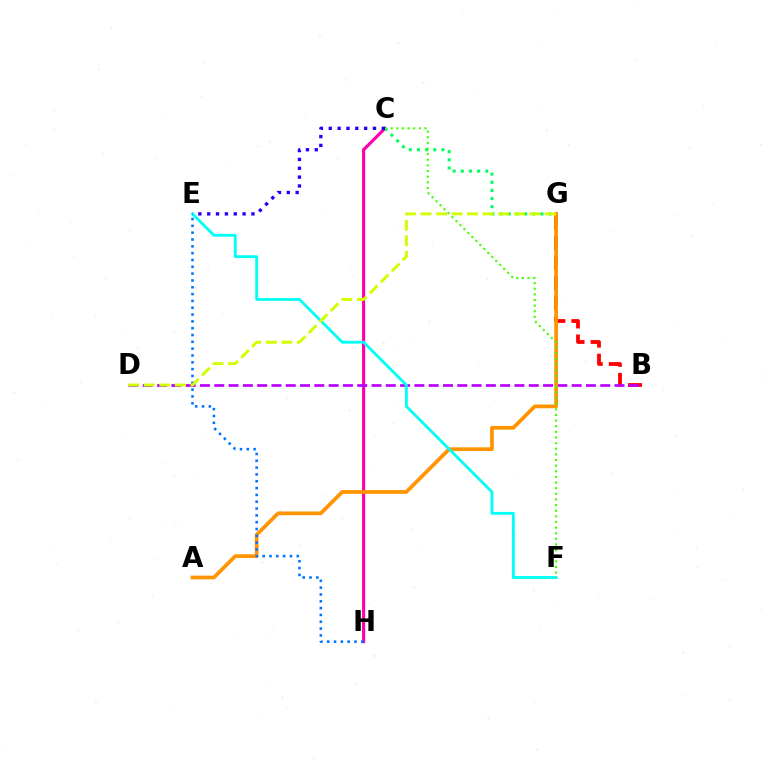{('C', 'H'): [{'color': '#ff00ac', 'line_style': 'solid', 'thickness': 2.26}], ('B', 'G'): [{'color': '#ff0000', 'line_style': 'dashed', 'thickness': 2.73}], ('B', 'D'): [{'color': '#b900ff', 'line_style': 'dashed', 'thickness': 1.94}], ('A', 'G'): [{'color': '#ff9400', 'line_style': 'solid', 'thickness': 2.68}], ('C', 'G'): [{'color': '#00ff5c', 'line_style': 'dotted', 'thickness': 2.22}], ('E', 'H'): [{'color': '#0074ff', 'line_style': 'dotted', 'thickness': 1.85}], ('E', 'F'): [{'color': '#00fff6', 'line_style': 'solid', 'thickness': 2.04}], ('D', 'G'): [{'color': '#d1ff00', 'line_style': 'dashed', 'thickness': 2.11}], ('C', 'F'): [{'color': '#3dff00', 'line_style': 'dotted', 'thickness': 1.53}], ('C', 'E'): [{'color': '#2500ff', 'line_style': 'dotted', 'thickness': 2.4}]}